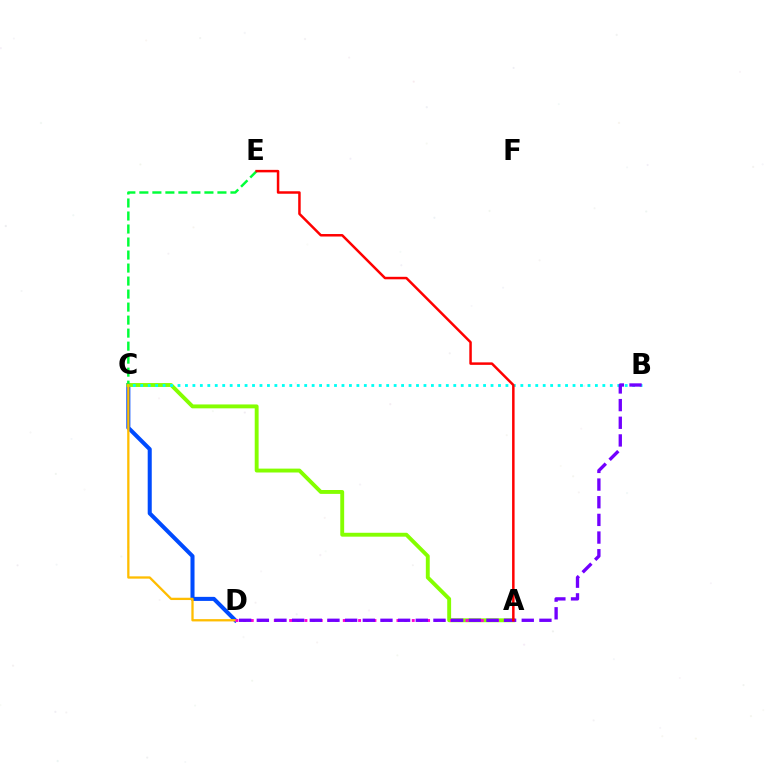{('C', 'D'): [{'color': '#004bff', 'line_style': 'solid', 'thickness': 2.91}, {'color': '#ffbd00', 'line_style': 'solid', 'thickness': 1.65}], ('A', 'C'): [{'color': '#84ff00', 'line_style': 'solid', 'thickness': 2.8}], ('C', 'E'): [{'color': '#00ff39', 'line_style': 'dashed', 'thickness': 1.77}], ('B', 'C'): [{'color': '#00fff6', 'line_style': 'dotted', 'thickness': 2.03}], ('A', 'D'): [{'color': '#ff00cf', 'line_style': 'dotted', 'thickness': 2.08}], ('B', 'D'): [{'color': '#7200ff', 'line_style': 'dashed', 'thickness': 2.4}], ('A', 'E'): [{'color': '#ff0000', 'line_style': 'solid', 'thickness': 1.8}]}